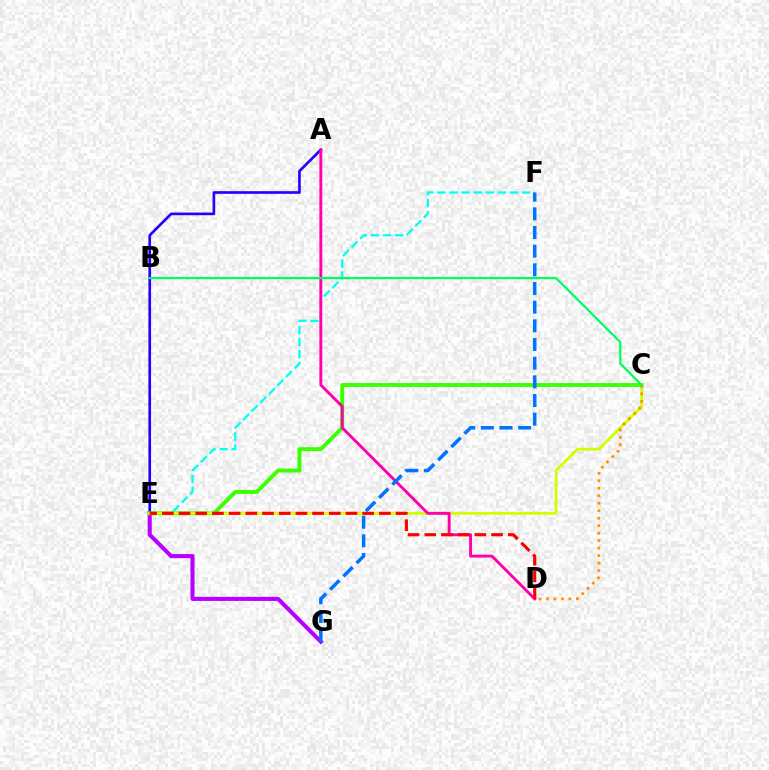{('E', 'F'): [{'color': '#00fff6', 'line_style': 'dashed', 'thickness': 1.64}], ('E', 'G'): [{'color': '#b900ff', 'line_style': 'solid', 'thickness': 2.94}], ('A', 'E'): [{'color': '#2500ff', 'line_style': 'solid', 'thickness': 1.92}], ('C', 'E'): [{'color': '#3dff00', 'line_style': 'solid', 'thickness': 2.8}, {'color': '#d1ff00', 'line_style': 'solid', 'thickness': 2.01}], ('A', 'D'): [{'color': '#ff00ac', 'line_style': 'solid', 'thickness': 2.08}], ('D', 'E'): [{'color': '#ff0000', 'line_style': 'dashed', 'thickness': 2.27}], ('C', 'D'): [{'color': '#ff9400', 'line_style': 'dotted', 'thickness': 2.03}], ('B', 'C'): [{'color': '#00ff5c', 'line_style': 'solid', 'thickness': 1.6}], ('F', 'G'): [{'color': '#0074ff', 'line_style': 'dashed', 'thickness': 2.54}]}